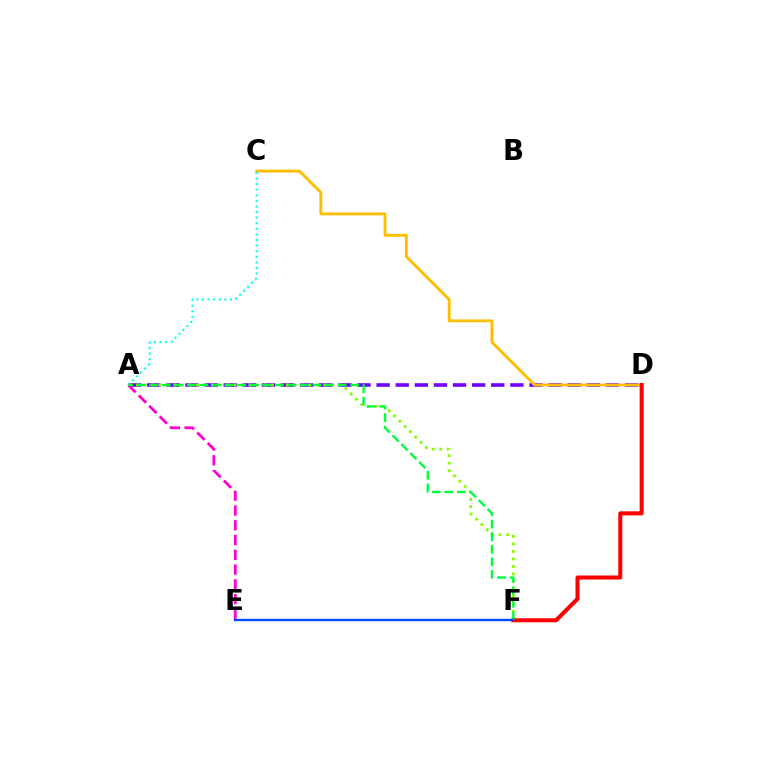{('A', 'D'): [{'color': '#7200ff', 'line_style': 'dashed', 'thickness': 2.6}], ('A', 'F'): [{'color': '#84ff00', 'line_style': 'dotted', 'thickness': 2.04}, {'color': '#00ff39', 'line_style': 'dashed', 'thickness': 1.71}], ('C', 'D'): [{'color': '#ffbd00', 'line_style': 'solid', 'thickness': 2.05}], ('A', 'C'): [{'color': '#00fff6', 'line_style': 'dotted', 'thickness': 1.52}], ('D', 'F'): [{'color': '#ff0000', 'line_style': 'solid', 'thickness': 2.91}], ('A', 'E'): [{'color': '#ff00cf', 'line_style': 'dashed', 'thickness': 2.01}], ('E', 'F'): [{'color': '#004bff', 'line_style': 'solid', 'thickness': 1.71}]}